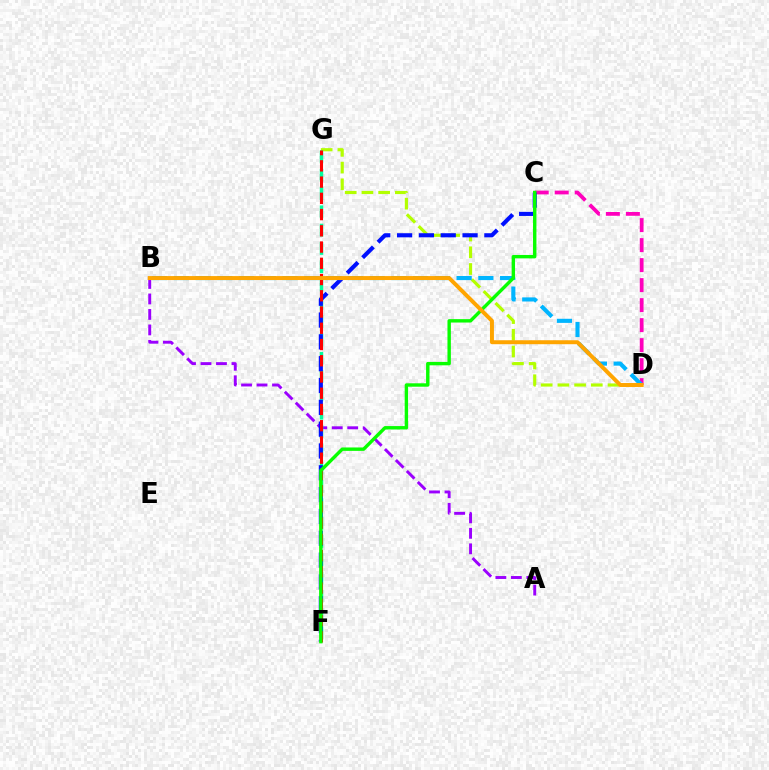{('A', 'B'): [{'color': '#9b00ff', 'line_style': 'dashed', 'thickness': 2.1}], ('D', 'G'): [{'color': '#b3ff00', 'line_style': 'dashed', 'thickness': 2.27}], ('C', 'D'): [{'color': '#ff00bd', 'line_style': 'dashed', 'thickness': 2.72}], ('F', 'G'): [{'color': '#00ff9d', 'line_style': 'dashed', 'thickness': 2.49}, {'color': '#ff0000', 'line_style': 'dashed', 'thickness': 2.21}], ('C', 'F'): [{'color': '#0010ff', 'line_style': 'dashed', 'thickness': 2.96}, {'color': '#08ff00', 'line_style': 'solid', 'thickness': 2.45}], ('B', 'D'): [{'color': '#00b5ff', 'line_style': 'dashed', 'thickness': 2.96}, {'color': '#ffa500', 'line_style': 'solid', 'thickness': 2.85}]}